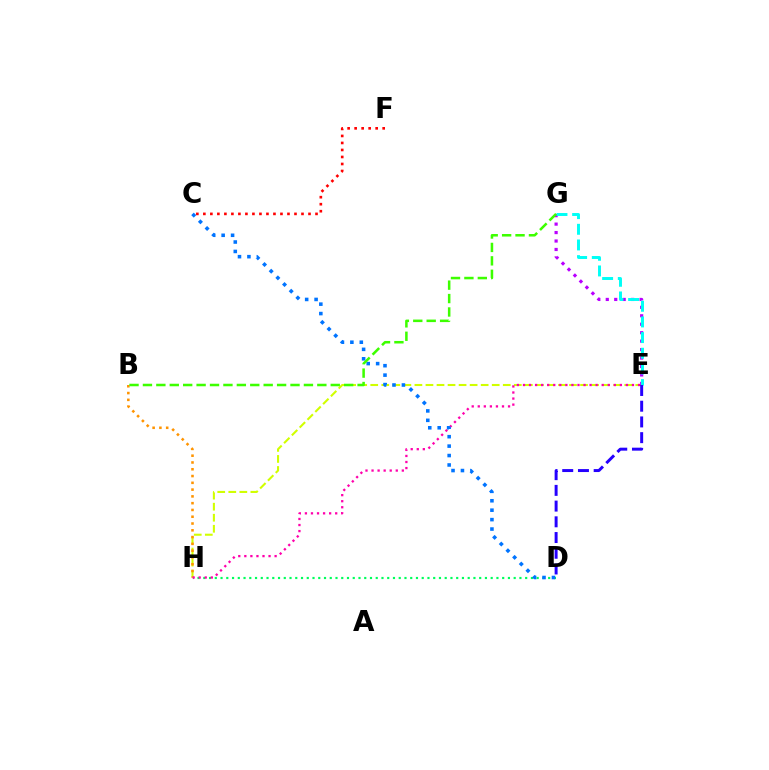{('C', 'F'): [{'color': '#ff0000', 'line_style': 'dotted', 'thickness': 1.9}], ('D', 'H'): [{'color': '#00ff5c', 'line_style': 'dotted', 'thickness': 1.56}], ('E', 'H'): [{'color': '#d1ff00', 'line_style': 'dashed', 'thickness': 1.5}, {'color': '#ff00ac', 'line_style': 'dotted', 'thickness': 1.65}], ('B', 'H'): [{'color': '#ff9400', 'line_style': 'dotted', 'thickness': 1.84}], ('E', 'G'): [{'color': '#b900ff', 'line_style': 'dotted', 'thickness': 2.3}, {'color': '#00fff6', 'line_style': 'dashed', 'thickness': 2.13}], ('C', 'D'): [{'color': '#0074ff', 'line_style': 'dotted', 'thickness': 2.56}], ('D', 'E'): [{'color': '#2500ff', 'line_style': 'dashed', 'thickness': 2.14}], ('B', 'G'): [{'color': '#3dff00', 'line_style': 'dashed', 'thickness': 1.82}]}